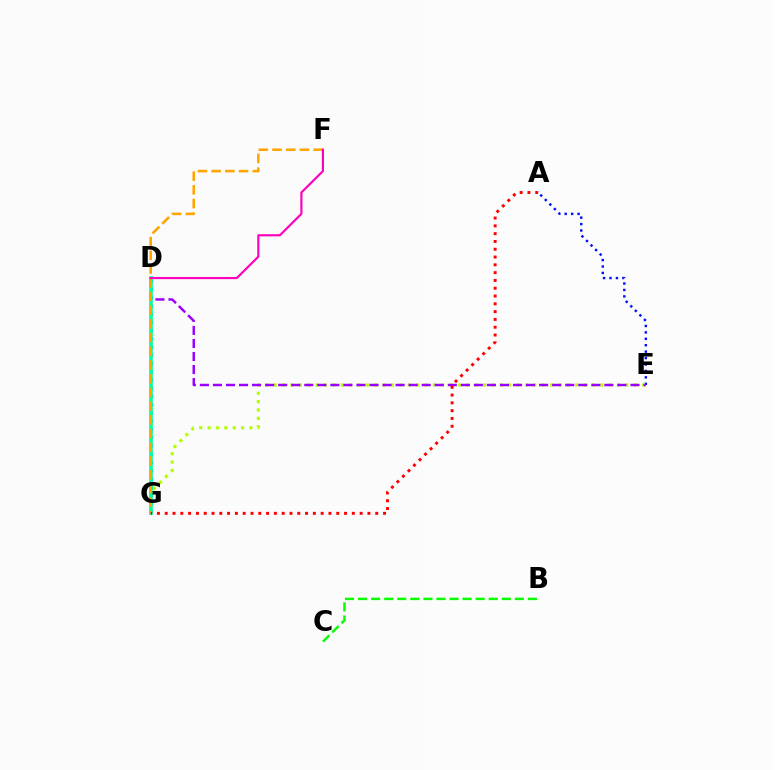{('A', 'E'): [{'color': '#0010ff', 'line_style': 'dotted', 'thickness': 1.75}], ('D', 'G'): [{'color': '#00b5ff', 'line_style': 'dotted', 'thickness': 2.24}, {'color': '#00ff9d', 'line_style': 'solid', 'thickness': 2.6}], ('E', 'G'): [{'color': '#b3ff00', 'line_style': 'dotted', 'thickness': 2.28}], ('D', 'E'): [{'color': '#9b00ff', 'line_style': 'dashed', 'thickness': 1.77}], ('B', 'C'): [{'color': '#08ff00', 'line_style': 'dashed', 'thickness': 1.77}], ('F', 'G'): [{'color': '#ffa500', 'line_style': 'dashed', 'thickness': 1.86}], ('D', 'F'): [{'color': '#ff00bd', 'line_style': 'solid', 'thickness': 1.56}], ('A', 'G'): [{'color': '#ff0000', 'line_style': 'dotted', 'thickness': 2.12}]}